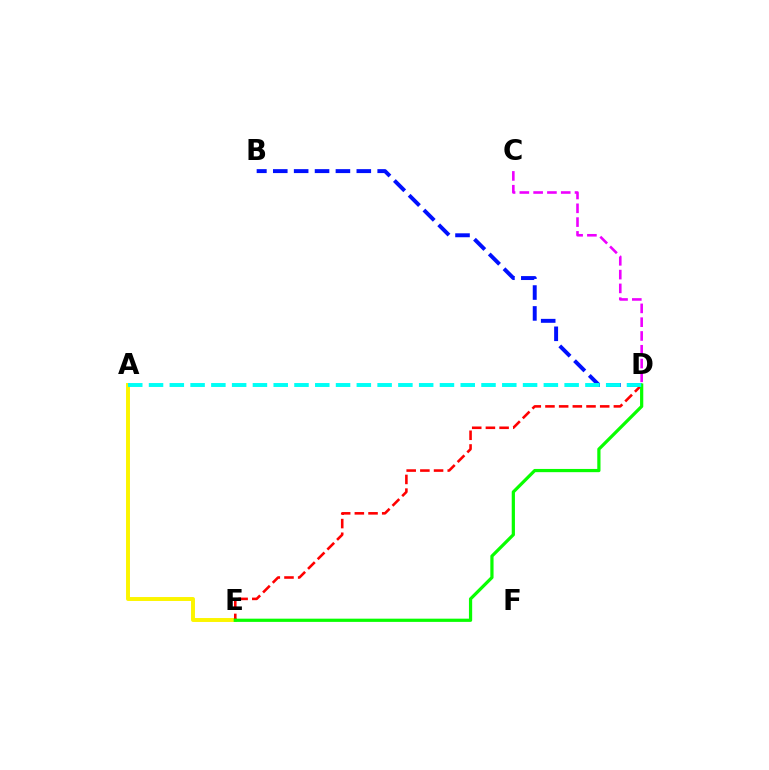{('C', 'D'): [{'color': '#ee00ff', 'line_style': 'dashed', 'thickness': 1.87}], ('A', 'E'): [{'color': '#fcf500', 'line_style': 'solid', 'thickness': 2.84}], ('B', 'D'): [{'color': '#0010ff', 'line_style': 'dashed', 'thickness': 2.84}], ('D', 'E'): [{'color': '#ff0000', 'line_style': 'dashed', 'thickness': 1.86}, {'color': '#08ff00', 'line_style': 'solid', 'thickness': 2.32}], ('A', 'D'): [{'color': '#00fff6', 'line_style': 'dashed', 'thickness': 2.82}]}